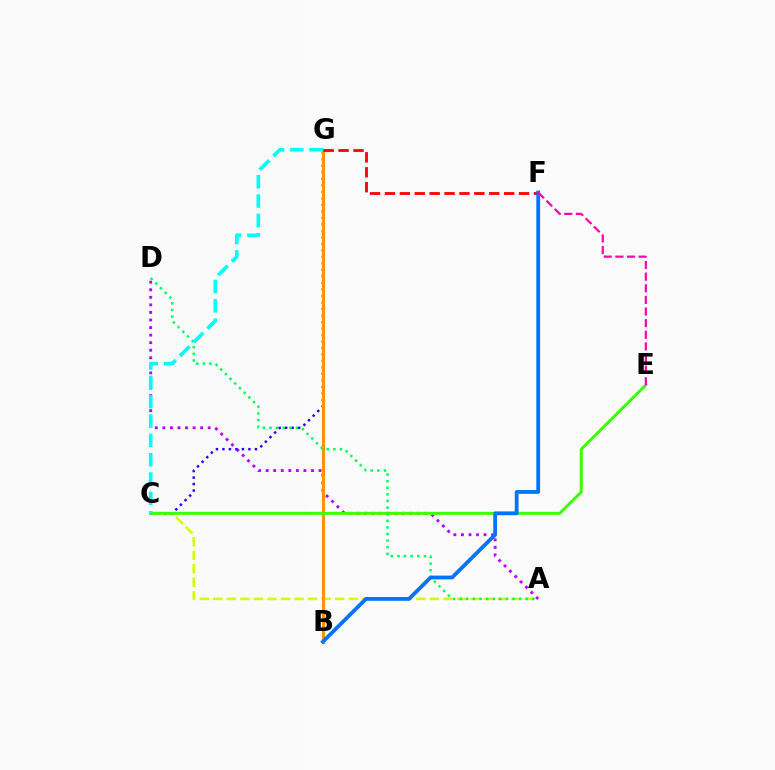{('A', 'D'): [{'color': '#b900ff', 'line_style': 'dotted', 'thickness': 2.05}, {'color': '#00ff5c', 'line_style': 'dotted', 'thickness': 1.79}], ('A', 'C'): [{'color': '#d1ff00', 'line_style': 'dashed', 'thickness': 1.84}], ('C', 'G'): [{'color': '#2500ff', 'line_style': 'dotted', 'thickness': 1.77}, {'color': '#00fff6', 'line_style': 'dashed', 'thickness': 2.63}], ('B', 'G'): [{'color': '#ff9400', 'line_style': 'solid', 'thickness': 2.25}], ('C', 'E'): [{'color': '#3dff00', 'line_style': 'solid', 'thickness': 2.14}], ('F', 'G'): [{'color': '#ff0000', 'line_style': 'dashed', 'thickness': 2.02}], ('B', 'F'): [{'color': '#0074ff', 'line_style': 'solid', 'thickness': 2.73}], ('E', 'F'): [{'color': '#ff00ac', 'line_style': 'dashed', 'thickness': 1.58}]}